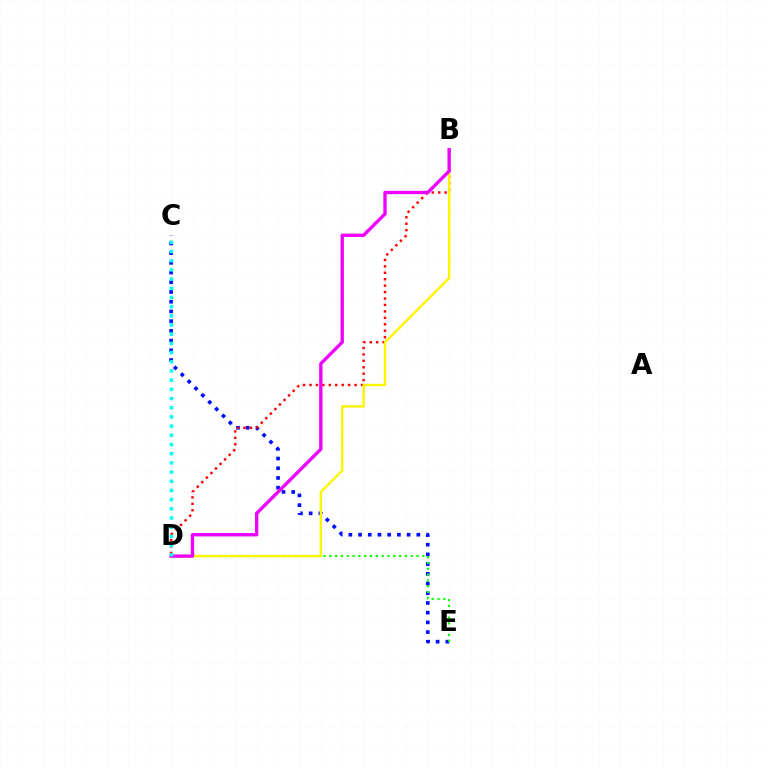{('C', 'E'): [{'color': '#0010ff', 'line_style': 'dotted', 'thickness': 2.64}], ('B', 'D'): [{'color': '#ff0000', 'line_style': 'dotted', 'thickness': 1.75}, {'color': '#fcf500', 'line_style': 'solid', 'thickness': 1.73}, {'color': '#ee00ff', 'line_style': 'solid', 'thickness': 2.41}], ('D', 'E'): [{'color': '#08ff00', 'line_style': 'dotted', 'thickness': 1.58}], ('C', 'D'): [{'color': '#00fff6', 'line_style': 'dotted', 'thickness': 2.5}]}